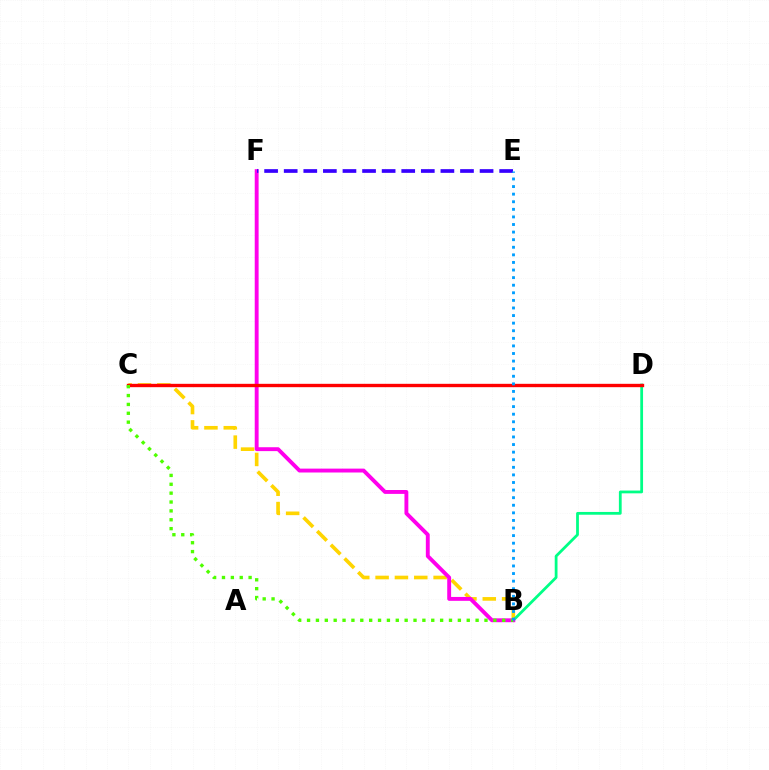{('B', 'C'): [{'color': '#ffd500', 'line_style': 'dashed', 'thickness': 2.63}, {'color': '#4fff00', 'line_style': 'dotted', 'thickness': 2.41}], ('B', 'D'): [{'color': '#00ff86', 'line_style': 'solid', 'thickness': 2.0}], ('B', 'F'): [{'color': '#ff00ed', 'line_style': 'solid', 'thickness': 2.8}], ('C', 'D'): [{'color': '#ff0000', 'line_style': 'solid', 'thickness': 2.42}], ('E', 'F'): [{'color': '#3700ff', 'line_style': 'dashed', 'thickness': 2.66}], ('B', 'E'): [{'color': '#009eff', 'line_style': 'dotted', 'thickness': 2.06}]}